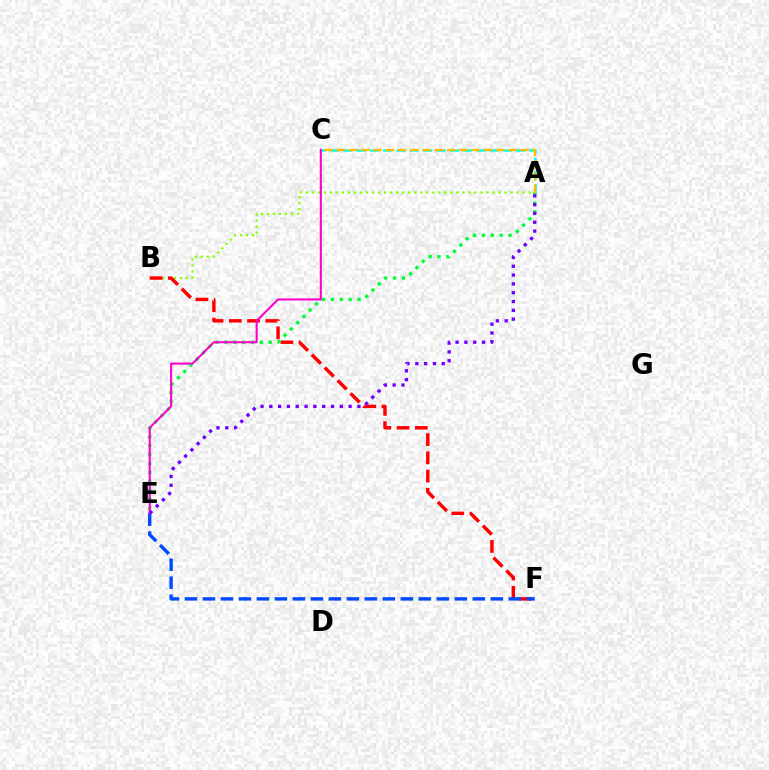{('A', 'B'): [{'color': '#84ff00', 'line_style': 'dotted', 'thickness': 1.64}], ('B', 'F'): [{'color': '#ff0000', 'line_style': 'dashed', 'thickness': 2.48}], ('A', 'C'): [{'color': '#00fff6', 'line_style': 'dashed', 'thickness': 1.81}, {'color': '#ffbd00', 'line_style': 'dashed', 'thickness': 1.67}], ('E', 'F'): [{'color': '#004bff', 'line_style': 'dashed', 'thickness': 2.44}], ('A', 'E'): [{'color': '#00ff39', 'line_style': 'dotted', 'thickness': 2.41}, {'color': '#7200ff', 'line_style': 'dotted', 'thickness': 2.39}], ('C', 'E'): [{'color': '#ff00cf', 'line_style': 'solid', 'thickness': 1.5}]}